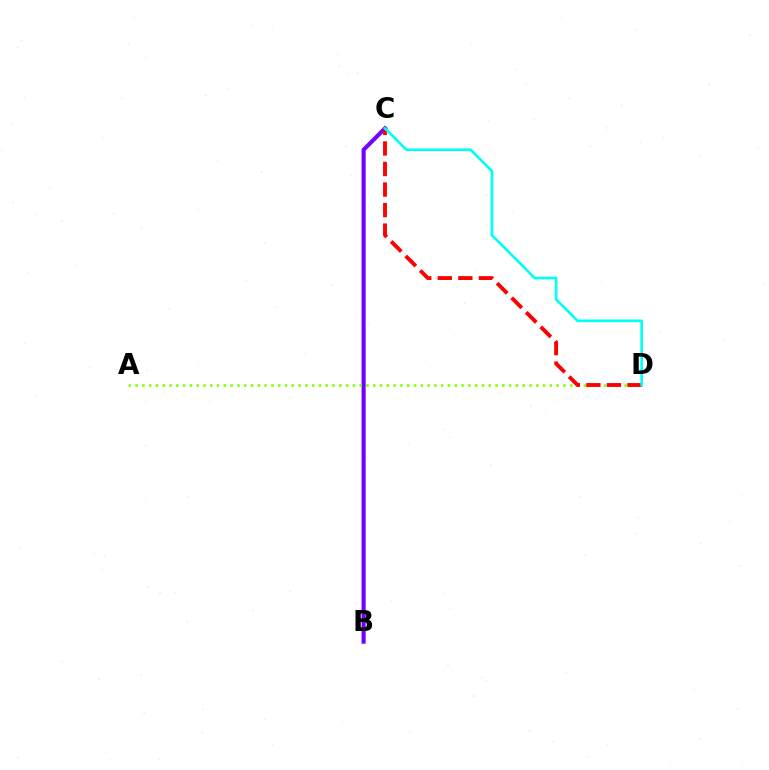{('B', 'C'): [{'color': '#7200ff', 'line_style': 'solid', 'thickness': 2.94}], ('A', 'D'): [{'color': '#84ff00', 'line_style': 'dotted', 'thickness': 1.85}], ('C', 'D'): [{'color': '#ff0000', 'line_style': 'dashed', 'thickness': 2.79}, {'color': '#00fff6', 'line_style': 'solid', 'thickness': 1.92}]}